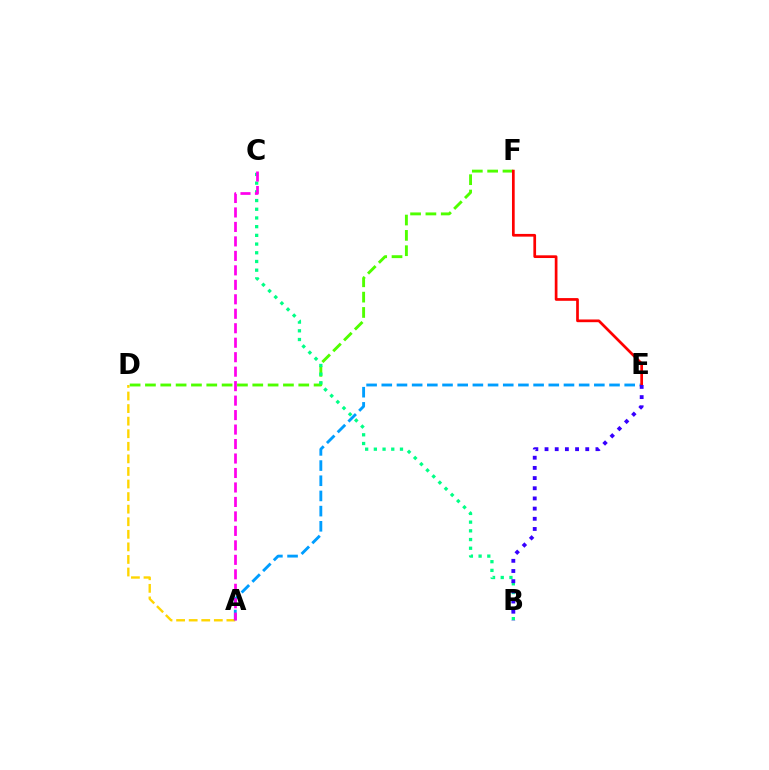{('A', 'D'): [{'color': '#ffd500', 'line_style': 'dashed', 'thickness': 1.71}], ('D', 'F'): [{'color': '#4fff00', 'line_style': 'dashed', 'thickness': 2.08}], ('B', 'C'): [{'color': '#00ff86', 'line_style': 'dotted', 'thickness': 2.37}], ('A', 'E'): [{'color': '#009eff', 'line_style': 'dashed', 'thickness': 2.06}], ('E', 'F'): [{'color': '#ff0000', 'line_style': 'solid', 'thickness': 1.95}], ('B', 'E'): [{'color': '#3700ff', 'line_style': 'dotted', 'thickness': 2.77}], ('A', 'C'): [{'color': '#ff00ed', 'line_style': 'dashed', 'thickness': 1.97}]}